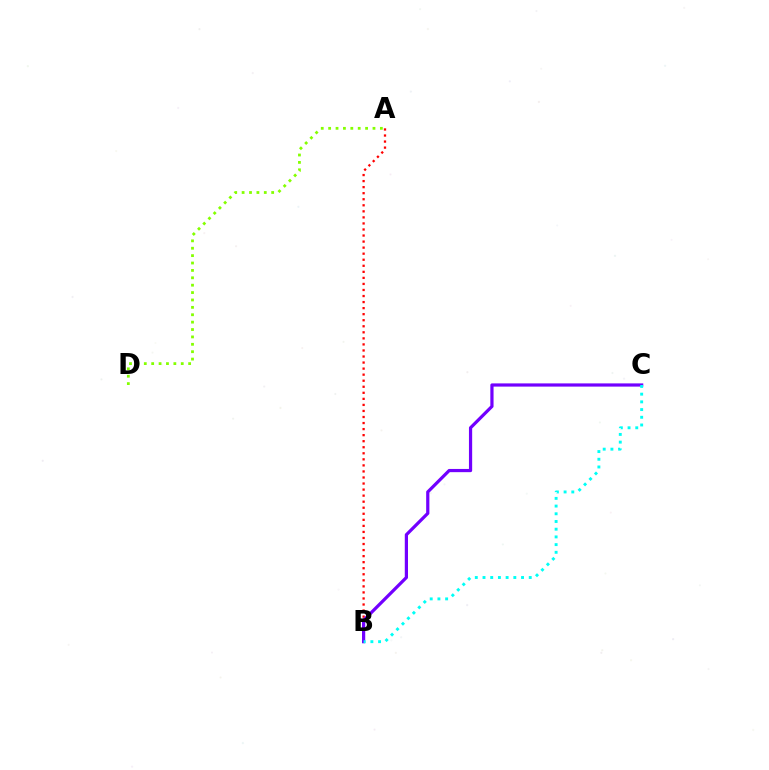{('A', 'B'): [{'color': '#ff0000', 'line_style': 'dotted', 'thickness': 1.64}], ('B', 'C'): [{'color': '#7200ff', 'line_style': 'solid', 'thickness': 2.31}, {'color': '#00fff6', 'line_style': 'dotted', 'thickness': 2.09}], ('A', 'D'): [{'color': '#84ff00', 'line_style': 'dotted', 'thickness': 2.01}]}